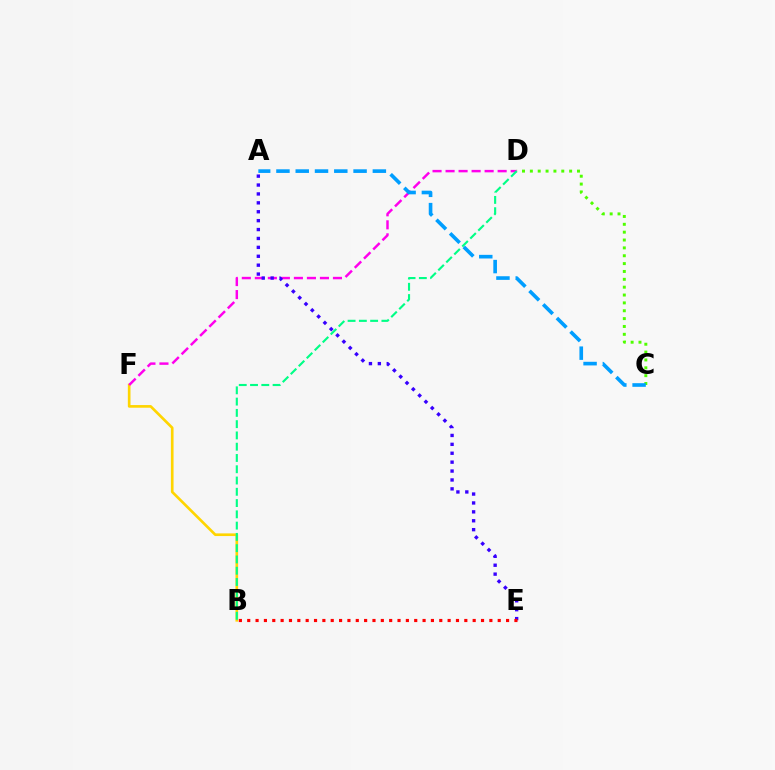{('B', 'F'): [{'color': '#ffd500', 'line_style': 'solid', 'thickness': 1.92}], ('C', 'D'): [{'color': '#4fff00', 'line_style': 'dotted', 'thickness': 2.14}], ('D', 'F'): [{'color': '#ff00ed', 'line_style': 'dashed', 'thickness': 1.77}], ('A', 'E'): [{'color': '#3700ff', 'line_style': 'dotted', 'thickness': 2.42}], ('B', 'D'): [{'color': '#00ff86', 'line_style': 'dashed', 'thickness': 1.53}], ('B', 'E'): [{'color': '#ff0000', 'line_style': 'dotted', 'thickness': 2.27}], ('A', 'C'): [{'color': '#009eff', 'line_style': 'dashed', 'thickness': 2.62}]}